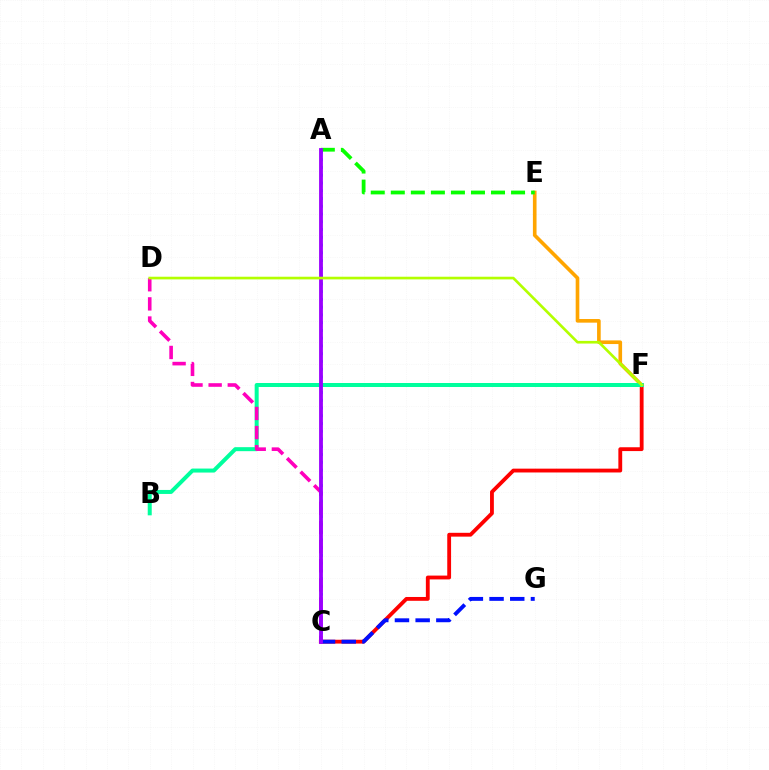{('C', 'F'): [{'color': '#ff0000', 'line_style': 'solid', 'thickness': 2.75}], ('E', 'F'): [{'color': '#ffa500', 'line_style': 'solid', 'thickness': 2.62}], ('A', 'C'): [{'color': '#00b5ff', 'line_style': 'dotted', 'thickness': 2.11}, {'color': '#9b00ff', 'line_style': 'solid', 'thickness': 2.75}], ('A', 'E'): [{'color': '#08ff00', 'line_style': 'dashed', 'thickness': 2.72}], ('C', 'G'): [{'color': '#0010ff', 'line_style': 'dashed', 'thickness': 2.81}], ('B', 'F'): [{'color': '#00ff9d', 'line_style': 'solid', 'thickness': 2.88}], ('C', 'D'): [{'color': '#ff00bd', 'line_style': 'dashed', 'thickness': 2.6}], ('D', 'F'): [{'color': '#b3ff00', 'line_style': 'solid', 'thickness': 1.91}]}